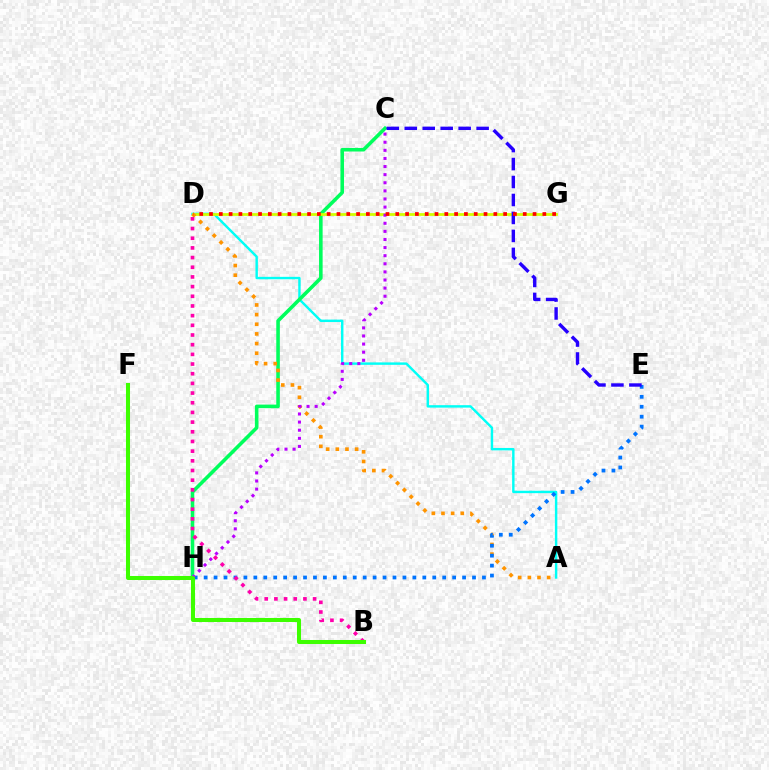{('A', 'D'): [{'color': '#00fff6', 'line_style': 'solid', 'thickness': 1.74}, {'color': '#ff9400', 'line_style': 'dotted', 'thickness': 2.62}], ('C', 'H'): [{'color': '#00ff5c', 'line_style': 'solid', 'thickness': 2.57}, {'color': '#b900ff', 'line_style': 'dotted', 'thickness': 2.2}], ('D', 'G'): [{'color': '#d1ff00', 'line_style': 'solid', 'thickness': 1.99}, {'color': '#ff0000', 'line_style': 'dotted', 'thickness': 2.66}], ('E', 'H'): [{'color': '#0074ff', 'line_style': 'dotted', 'thickness': 2.7}], ('C', 'E'): [{'color': '#2500ff', 'line_style': 'dashed', 'thickness': 2.44}], ('B', 'D'): [{'color': '#ff00ac', 'line_style': 'dotted', 'thickness': 2.63}], ('B', 'F'): [{'color': '#3dff00', 'line_style': 'solid', 'thickness': 2.9}]}